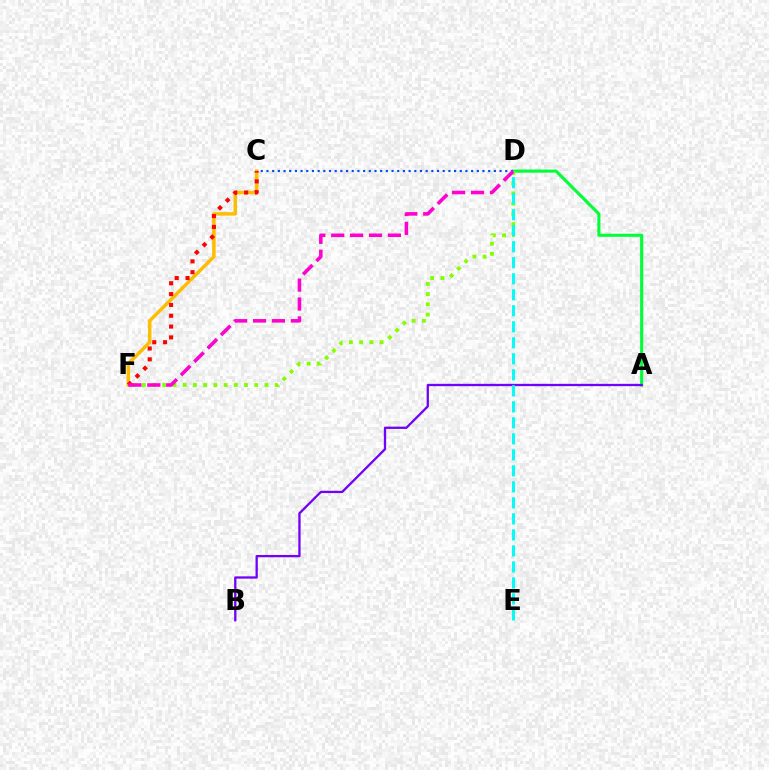{('C', 'F'): [{'color': '#ffbd00', 'line_style': 'solid', 'thickness': 2.51}, {'color': '#ff0000', 'line_style': 'dotted', 'thickness': 2.94}], ('A', 'D'): [{'color': '#00ff39', 'line_style': 'solid', 'thickness': 2.24}], ('D', 'F'): [{'color': '#84ff00', 'line_style': 'dotted', 'thickness': 2.78}, {'color': '#ff00cf', 'line_style': 'dashed', 'thickness': 2.57}], ('A', 'B'): [{'color': '#7200ff', 'line_style': 'solid', 'thickness': 1.65}], ('C', 'D'): [{'color': '#004bff', 'line_style': 'dotted', 'thickness': 1.54}], ('D', 'E'): [{'color': '#00fff6', 'line_style': 'dashed', 'thickness': 2.17}]}